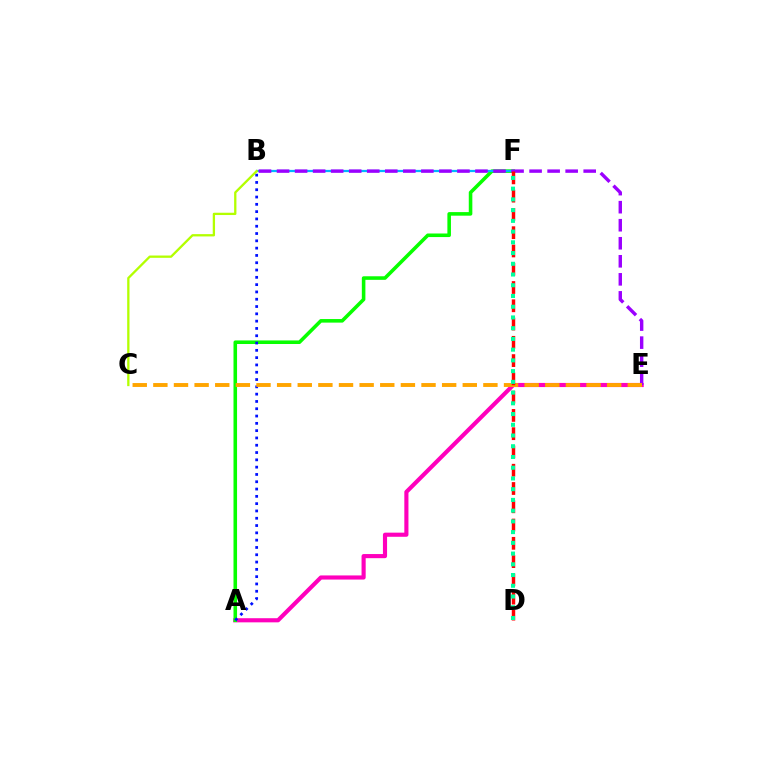{('A', 'E'): [{'color': '#ff00bd', 'line_style': 'solid', 'thickness': 2.97}], ('A', 'F'): [{'color': '#08ff00', 'line_style': 'solid', 'thickness': 2.57}], ('B', 'F'): [{'color': '#00b5ff', 'line_style': 'solid', 'thickness': 1.61}], ('A', 'B'): [{'color': '#0010ff', 'line_style': 'dotted', 'thickness': 1.98}], ('B', 'E'): [{'color': '#9b00ff', 'line_style': 'dashed', 'thickness': 2.45}], ('C', 'E'): [{'color': '#ffa500', 'line_style': 'dashed', 'thickness': 2.8}], ('D', 'F'): [{'color': '#ff0000', 'line_style': 'dashed', 'thickness': 2.48}, {'color': '#00ff9d', 'line_style': 'dotted', 'thickness': 2.92}], ('B', 'C'): [{'color': '#b3ff00', 'line_style': 'solid', 'thickness': 1.66}]}